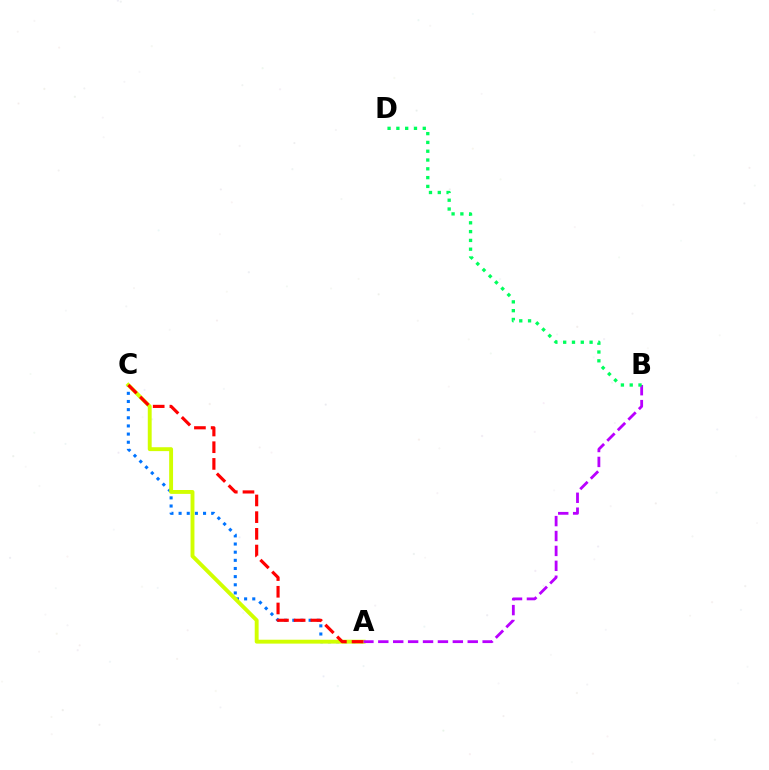{('A', 'C'): [{'color': '#0074ff', 'line_style': 'dotted', 'thickness': 2.21}, {'color': '#d1ff00', 'line_style': 'solid', 'thickness': 2.8}, {'color': '#ff0000', 'line_style': 'dashed', 'thickness': 2.27}], ('A', 'B'): [{'color': '#b900ff', 'line_style': 'dashed', 'thickness': 2.02}], ('B', 'D'): [{'color': '#00ff5c', 'line_style': 'dotted', 'thickness': 2.39}]}